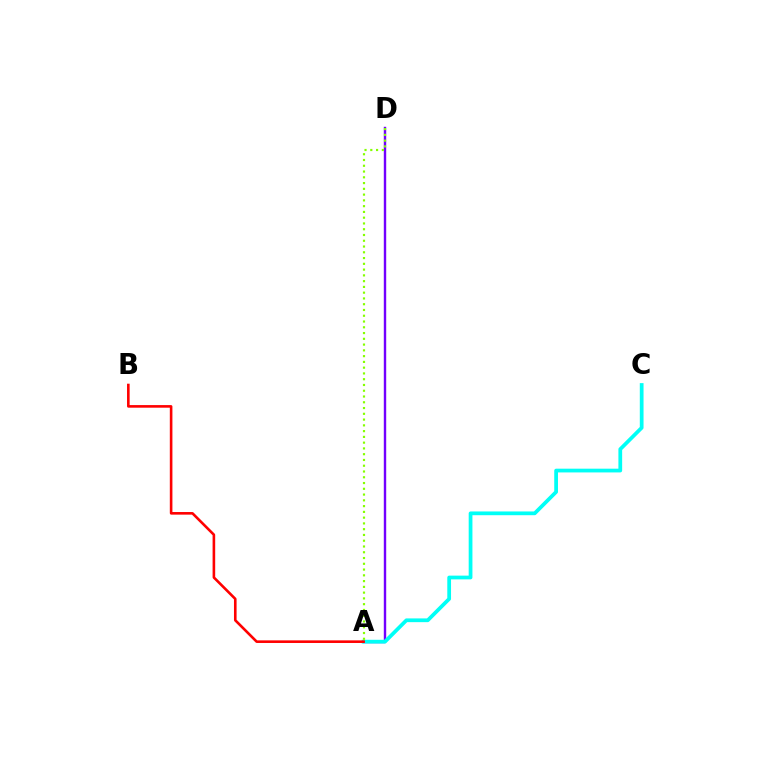{('A', 'D'): [{'color': '#7200ff', 'line_style': 'solid', 'thickness': 1.73}, {'color': '#84ff00', 'line_style': 'dotted', 'thickness': 1.57}], ('A', 'C'): [{'color': '#00fff6', 'line_style': 'solid', 'thickness': 2.7}], ('A', 'B'): [{'color': '#ff0000', 'line_style': 'solid', 'thickness': 1.88}]}